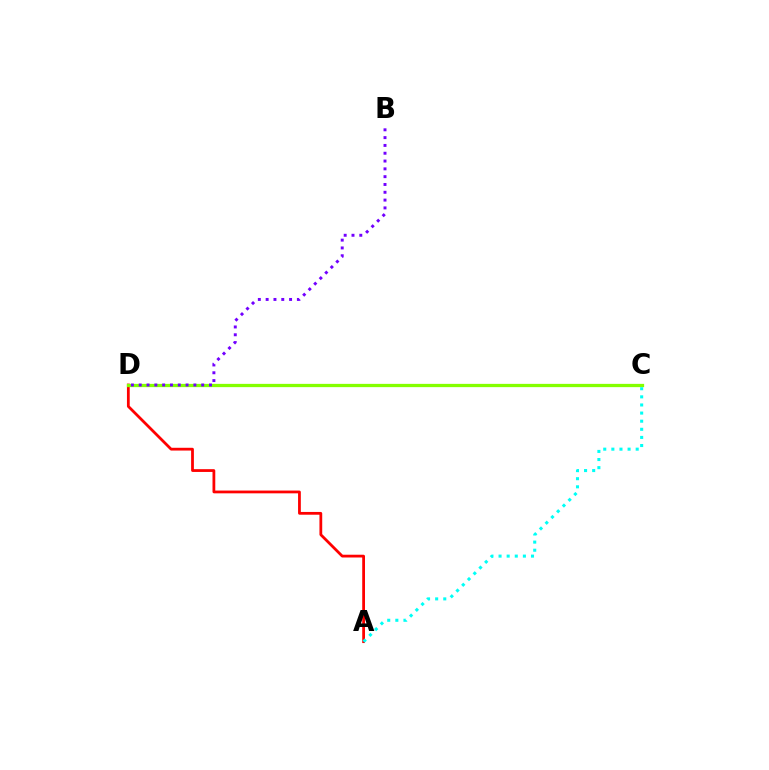{('A', 'D'): [{'color': '#ff0000', 'line_style': 'solid', 'thickness': 2.0}], ('C', 'D'): [{'color': '#84ff00', 'line_style': 'solid', 'thickness': 2.36}], ('A', 'C'): [{'color': '#00fff6', 'line_style': 'dotted', 'thickness': 2.2}], ('B', 'D'): [{'color': '#7200ff', 'line_style': 'dotted', 'thickness': 2.12}]}